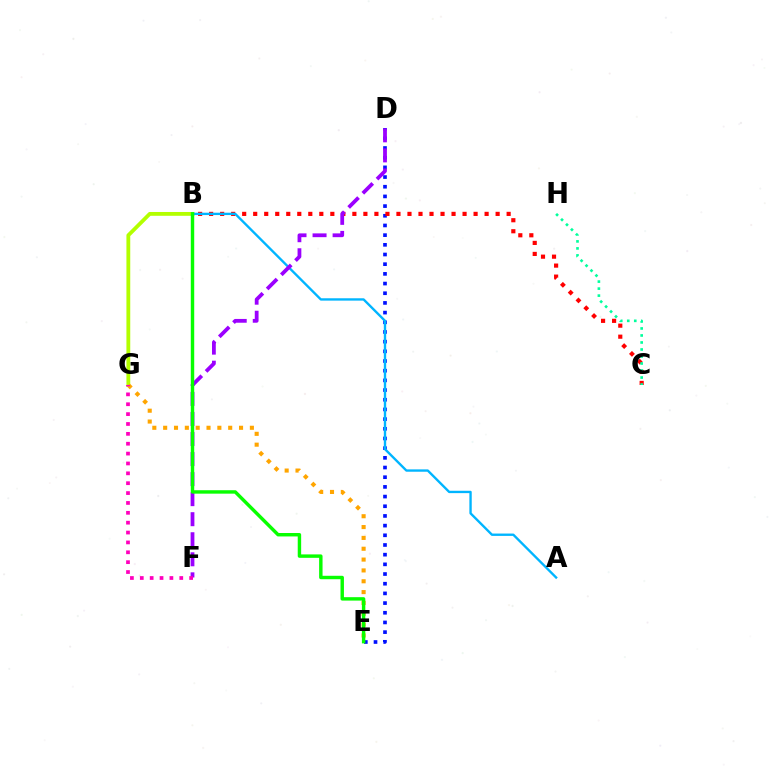{('B', 'G'): [{'color': '#b3ff00', 'line_style': 'solid', 'thickness': 2.75}], ('D', 'E'): [{'color': '#0010ff', 'line_style': 'dotted', 'thickness': 2.63}], ('B', 'C'): [{'color': '#ff0000', 'line_style': 'dotted', 'thickness': 2.99}], ('A', 'B'): [{'color': '#00b5ff', 'line_style': 'solid', 'thickness': 1.7}], ('C', 'H'): [{'color': '#00ff9d', 'line_style': 'dotted', 'thickness': 1.9}], ('E', 'G'): [{'color': '#ffa500', 'line_style': 'dotted', 'thickness': 2.95}], ('D', 'F'): [{'color': '#9b00ff', 'line_style': 'dashed', 'thickness': 2.72}], ('B', 'E'): [{'color': '#08ff00', 'line_style': 'solid', 'thickness': 2.47}], ('F', 'G'): [{'color': '#ff00bd', 'line_style': 'dotted', 'thickness': 2.68}]}